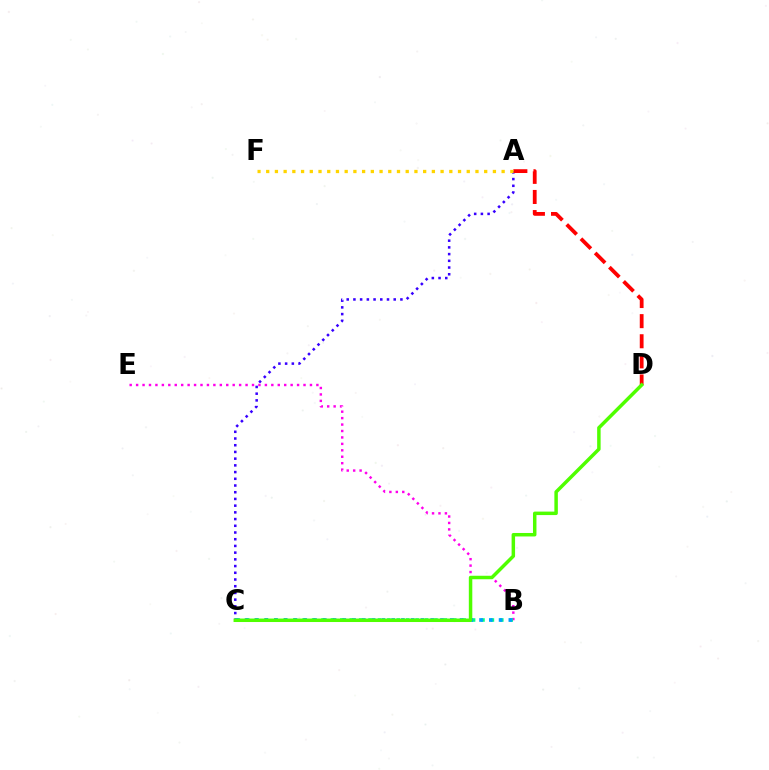{('A', 'C'): [{'color': '#3700ff', 'line_style': 'dotted', 'thickness': 1.82}], ('B', 'E'): [{'color': '#ff00ed', 'line_style': 'dotted', 'thickness': 1.75}], ('A', 'D'): [{'color': '#ff0000', 'line_style': 'dashed', 'thickness': 2.73}], ('B', 'C'): [{'color': '#00ff86', 'line_style': 'dotted', 'thickness': 2.56}, {'color': '#009eff', 'line_style': 'dotted', 'thickness': 2.65}], ('A', 'F'): [{'color': '#ffd500', 'line_style': 'dotted', 'thickness': 2.37}], ('C', 'D'): [{'color': '#4fff00', 'line_style': 'solid', 'thickness': 2.51}]}